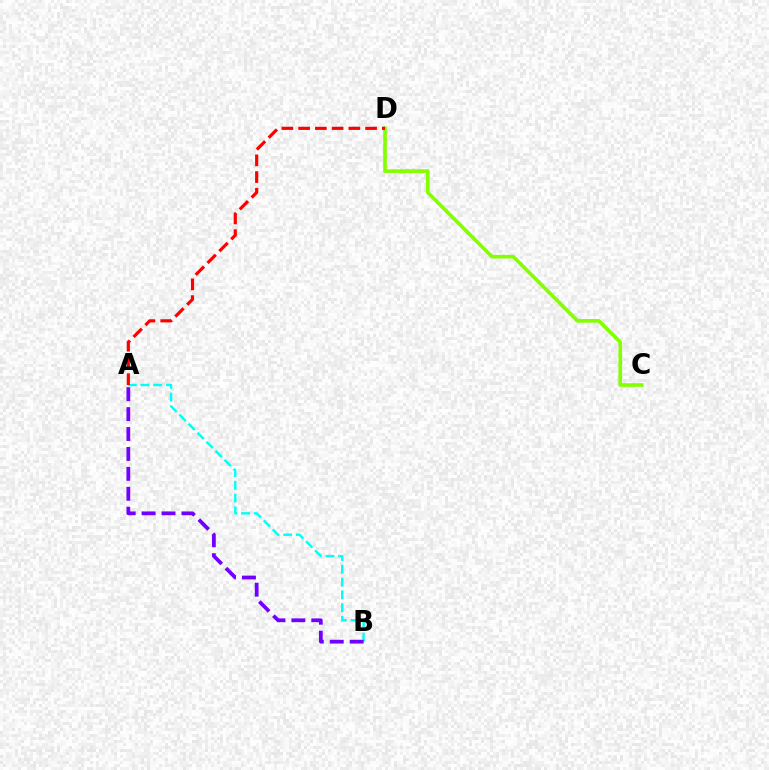{('A', 'B'): [{'color': '#00fff6', 'line_style': 'dashed', 'thickness': 1.73}, {'color': '#7200ff', 'line_style': 'dashed', 'thickness': 2.71}], ('C', 'D'): [{'color': '#84ff00', 'line_style': 'solid', 'thickness': 2.62}], ('A', 'D'): [{'color': '#ff0000', 'line_style': 'dashed', 'thickness': 2.27}]}